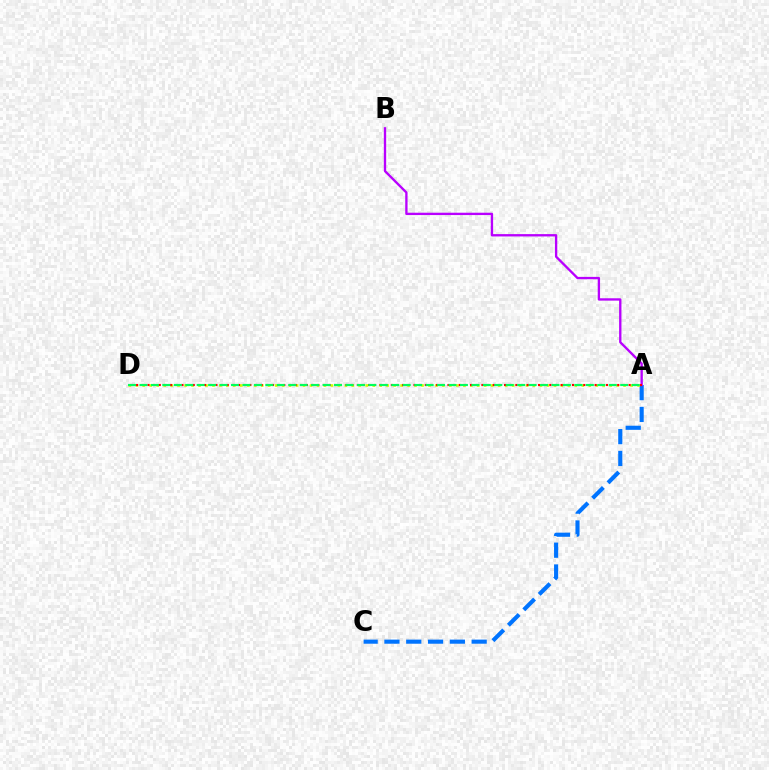{('A', 'C'): [{'color': '#0074ff', 'line_style': 'dashed', 'thickness': 2.96}], ('A', 'B'): [{'color': '#b900ff', 'line_style': 'solid', 'thickness': 1.68}], ('A', 'D'): [{'color': '#d1ff00', 'line_style': 'dotted', 'thickness': 1.89}, {'color': '#ff0000', 'line_style': 'dotted', 'thickness': 1.54}, {'color': '#00ff5c', 'line_style': 'dashed', 'thickness': 1.55}]}